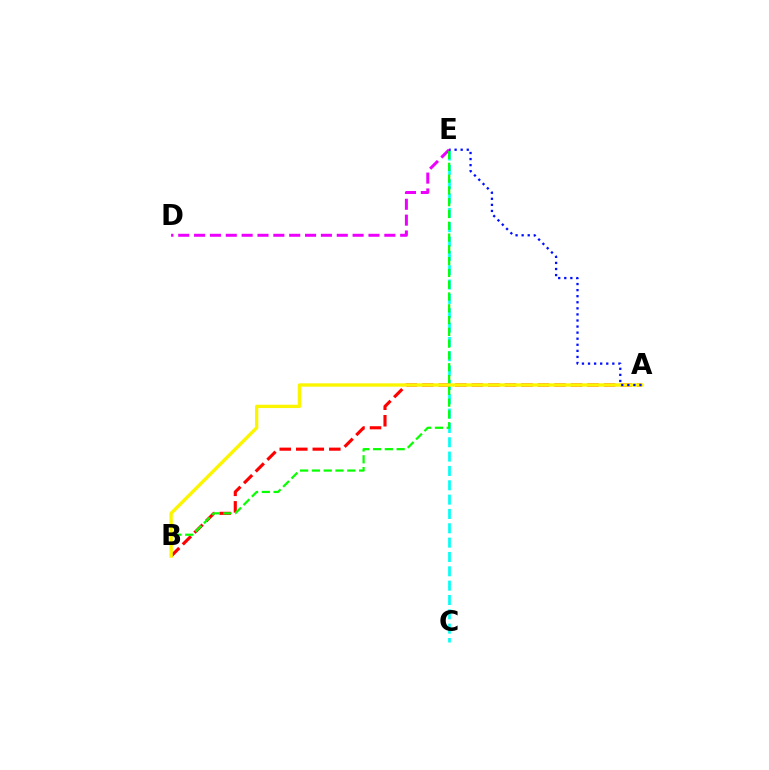{('C', 'E'): [{'color': '#00fff6', 'line_style': 'dashed', 'thickness': 1.95}], ('A', 'B'): [{'color': '#ff0000', 'line_style': 'dashed', 'thickness': 2.24}, {'color': '#fcf500', 'line_style': 'solid', 'thickness': 2.41}], ('D', 'E'): [{'color': '#ee00ff', 'line_style': 'dashed', 'thickness': 2.15}], ('B', 'E'): [{'color': '#08ff00', 'line_style': 'dashed', 'thickness': 1.6}], ('A', 'E'): [{'color': '#0010ff', 'line_style': 'dotted', 'thickness': 1.65}]}